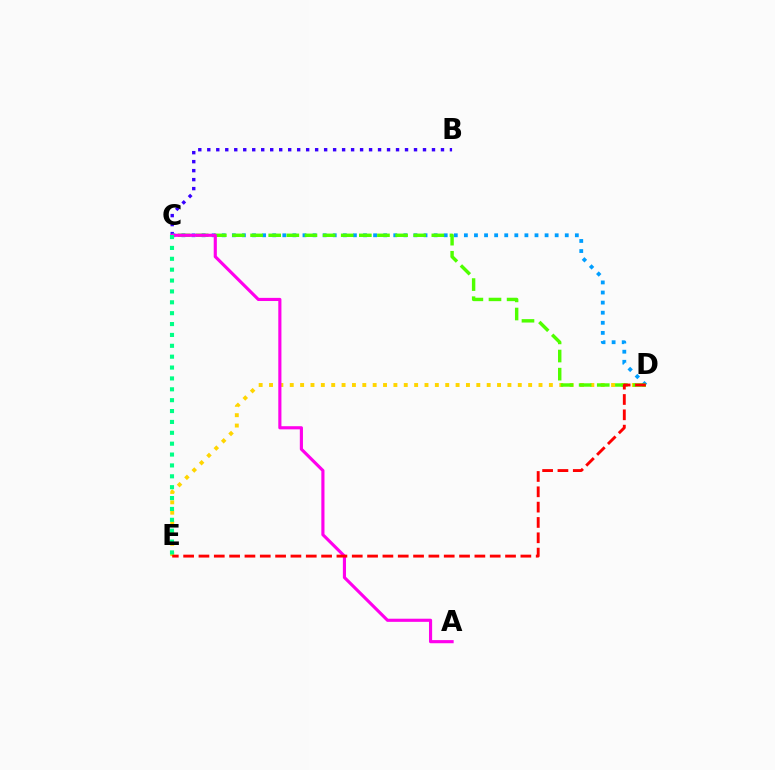{('D', 'E'): [{'color': '#ffd500', 'line_style': 'dotted', 'thickness': 2.82}, {'color': '#ff0000', 'line_style': 'dashed', 'thickness': 2.08}], ('B', 'C'): [{'color': '#3700ff', 'line_style': 'dotted', 'thickness': 2.44}], ('C', 'D'): [{'color': '#009eff', 'line_style': 'dotted', 'thickness': 2.74}, {'color': '#4fff00', 'line_style': 'dashed', 'thickness': 2.46}], ('A', 'C'): [{'color': '#ff00ed', 'line_style': 'solid', 'thickness': 2.26}], ('C', 'E'): [{'color': '#00ff86', 'line_style': 'dotted', 'thickness': 2.95}]}